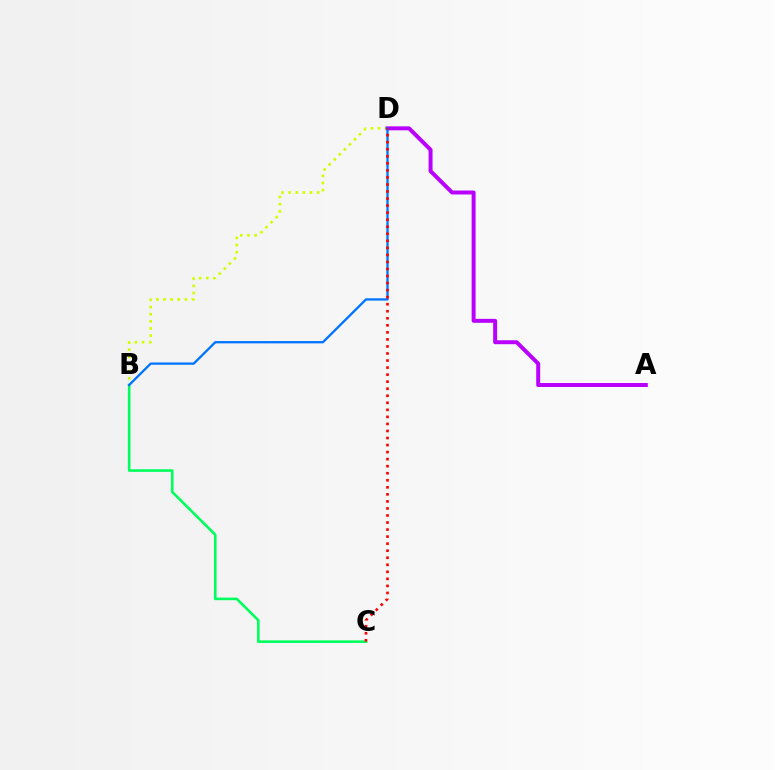{('B', 'D'): [{'color': '#d1ff00', 'line_style': 'dotted', 'thickness': 1.94}, {'color': '#0074ff', 'line_style': 'solid', 'thickness': 1.66}], ('B', 'C'): [{'color': '#00ff5c', 'line_style': 'solid', 'thickness': 1.88}], ('A', 'D'): [{'color': '#b900ff', 'line_style': 'solid', 'thickness': 2.85}], ('C', 'D'): [{'color': '#ff0000', 'line_style': 'dotted', 'thickness': 1.91}]}